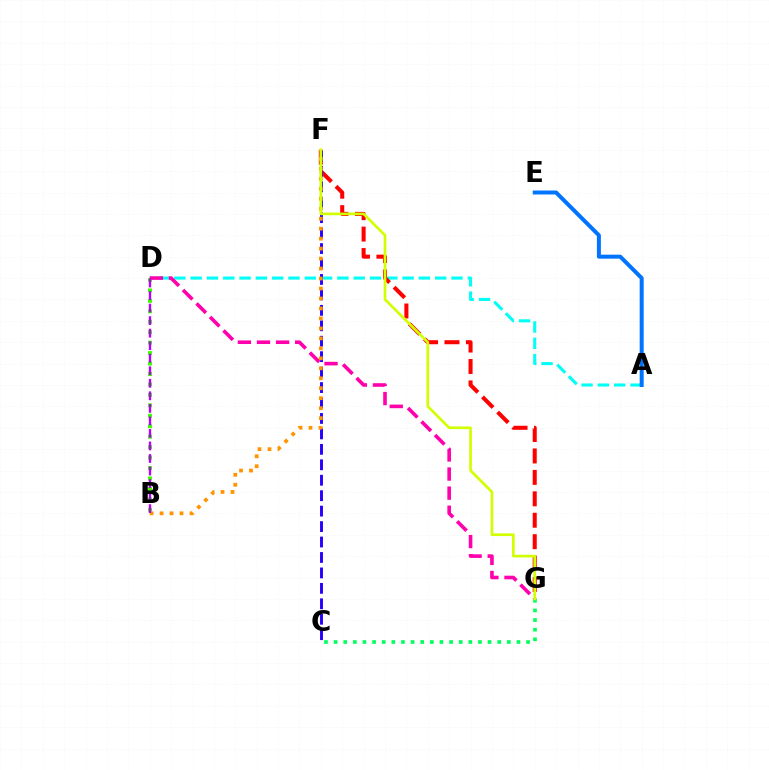{('A', 'D'): [{'color': '#00fff6', 'line_style': 'dashed', 'thickness': 2.21}], ('F', 'G'): [{'color': '#ff0000', 'line_style': 'dashed', 'thickness': 2.91}, {'color': '#d1ff00', 'line_style': 'solid', 'thickness': 1.92}], ('B', 'D'): [{'color': '#3dff00', 'line_style': 'dotted', 'thickness': 2.84}, {'color': '#b900ff', 'line_style': 'dashed', 'thickness': 1.7}], ('A', 'E'): [{'color': '#0074ff', 'line_style': 'solid', 'thickness': 2.87}], ('D', 'G'): [{'color': '#ff00ac', 'line_style': 'dashed', 'thickness': 2.59}], ('C', 'G'): [{'color': '#00ff5c', 'line_style': 'dotted', 'thickness': 2.61}], ('C', 'F'): [{'color': '#2500ff', 'line_style': 'dashed', 'thickness': 2.1}], ('B', 'F'): [{'color': '#ff9400', 'line_style': 'dotted', 'thickness': 2.71}]}